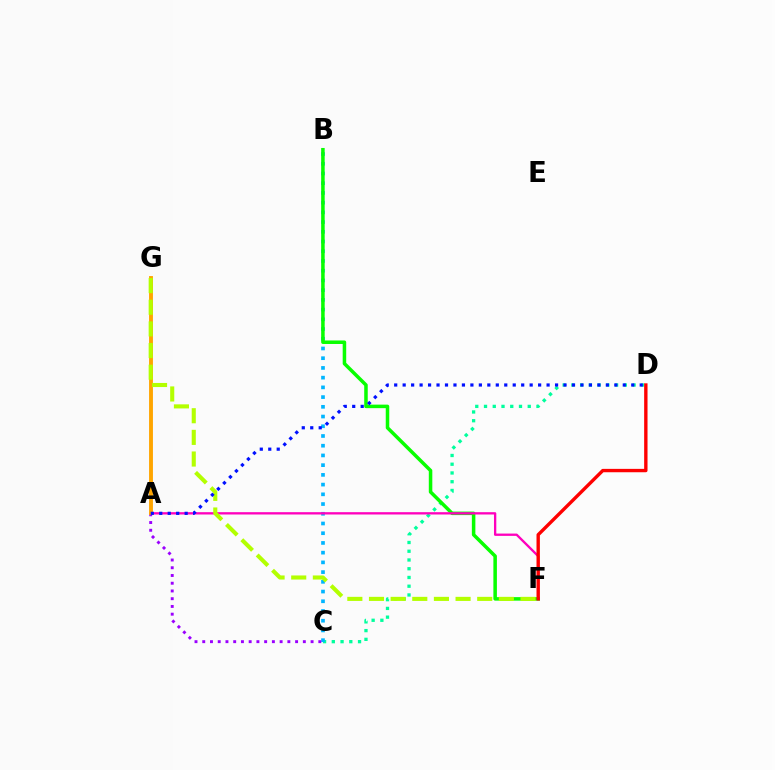{('C', 'D'): [{'color': '#00ff9d', 'line_style': 'dotted', 'thickness': 2.38}], ('B', 'C'): [{'color': '#00b5ff', 'line_style': 'dotted', 'thickness': 2.64}], ('B', 'F'): [{'color': '#08ff00', 'line_style': 'solid', 'thickness': 2.53}], ('A', 'C'): [{'color': '#9b00ff', 'line_style': 'dotted', 'thickness': 2.1}], ('A', 'F'): [{'color': '#ff00bd', 'line_style': 'solid', 'thickness': 1.67}], ('A', 'G'): [{'color': '#ffa500', 'line_style': 'solid', 'thickness': 2.79}], ('F', 'G'): [{'color': '#b3ff00', 'line_style': 'dashed', 'thickness': 2.94}], ('D', 'F'): [{'color': '#ff0000', 'line_style': 'solid', 'thickness': 2.43}], ('A', 'D'): [{'color': '#0010ff', 'line_style': 'dotted', 'thickness': 2.3}]}